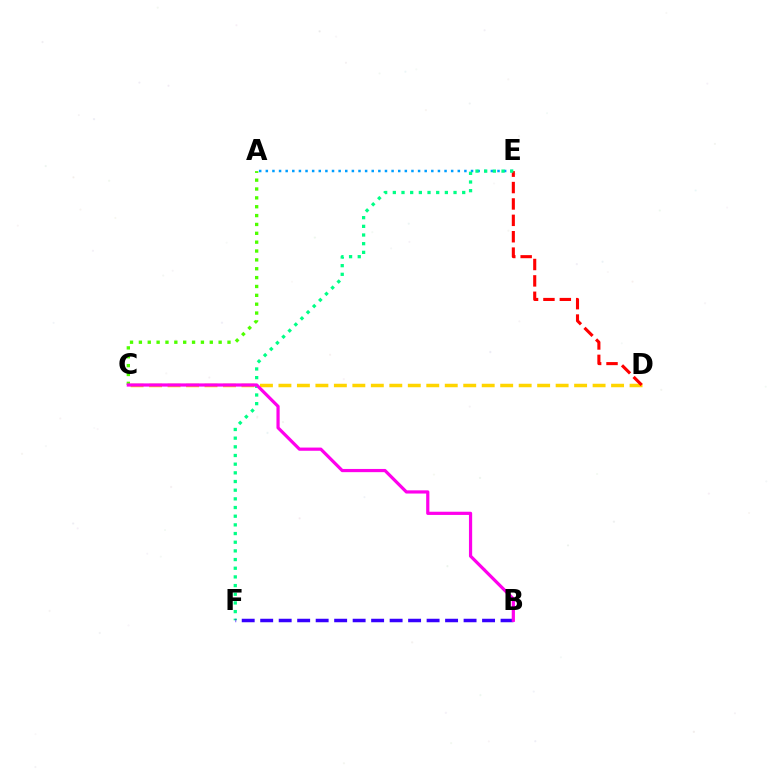{('A', 'E'): [{'color': '#009eff', 'line_style': 'dotted', 'thickness': 1.8}], ('C', 'D'): [{'color': '#ffd500', 'line_style': 'dashed', 'thickness': 2.51}], ('D', 'E'): [{'color': '#ff0000', 'line_style': 'dashed', 'thickness': 2.23}], ('E', 'F'): [{'color': '#00ff86', 'line_style': 'dotted', 'thickness': 2.36}], ('A', 'C'): [{'color': '#4fff00', 'line_style': 'dotted', 'thickness': 2.41}], ('B', 'F'): [{'color': '#3700ff', 'line_style': 'dashed', 'thickness': 2.51}], ('B', 'C'): [{'color': '#ff00ed', 'line_style': 'solid', 'thickness': 2.31}]}